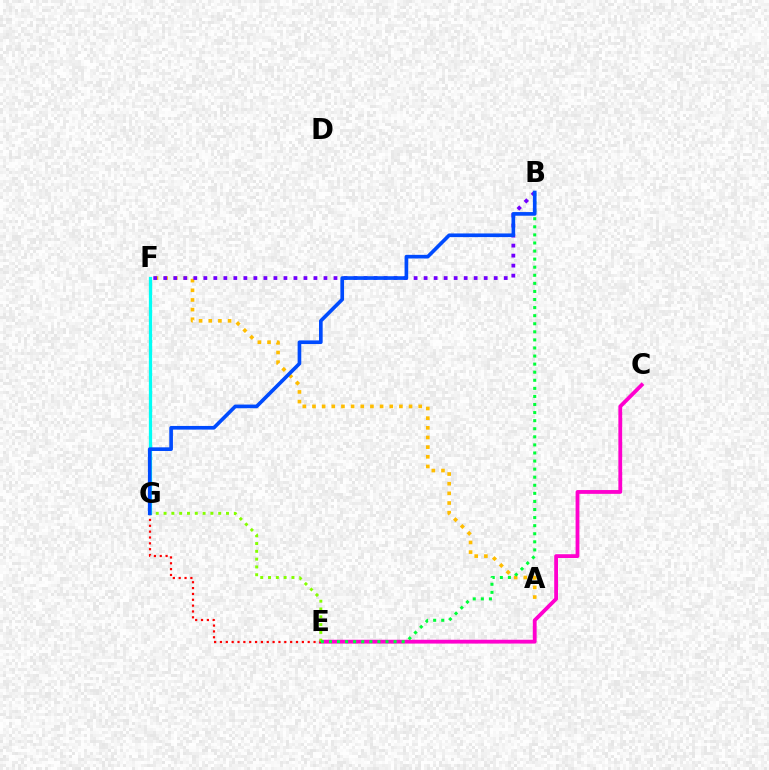{('F', 'G'): [{'color': '#00fff6', 'line_style': 'solid', 'thickness': 2.36}], ('C', 'E'): [{'color': '#ff00cf', 'line_style': 'solid', 'thickness': 2.74}], ('E', 'G'): [{'color': '#ff0000', 'line_style': 'dotted', 'thickness': 1.59}, {'color': '#84ff00', 'line_style': 'dotted', 'thickness': 2.12}], ('A', 'F'): [{'color': '#ffbd00', 'line_style': 'dotted', 'thickness': 2.62}], ('B', 'E'): [{'color': '#00ff39', 'line_style': 'dotted', 'thickness': 2.19}], ('B', 'F'): [{'color': '#7200ff', 'line_style': 'dotted', 'thickness': 2.72}], ('B', 'G'): [{'color': '#004bff', 'line_style': 'solid', 'thickness': 2.63}]}